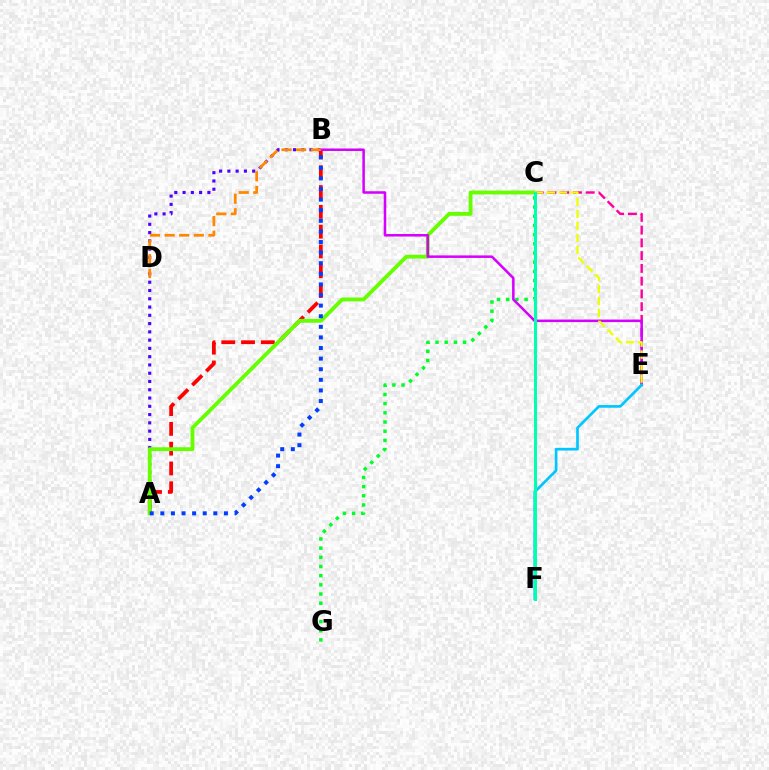{('A', 'B'): [{'color': '#ff0000', 'line_style': 'dashed', 'thickness': 2.69}, {'color': '#4f00ff', 'line_style': 'dotted', 'thickness': 2.25}, {'color': '#003fff', 'line_style': 'dotted', 'thickness': 2.88}], ('C', 'E'): [{'color': '#ff00a0', 'line_style': 'dashed', 'thickness': 1.73}, {'color': '#eeff00', 'line_style': 'dashed', 'thickness': 1.63}], ('C', 'G'): [{'color': '#00ff27', 'line_style': 'dotted', 'thickness': 2.49}], ('A', 'C'): [{'color': '#66ff00', 'line_style': 'solid', 'thickness': 2.76}], ('B', 'E'): [{'color': '#d600ff', 'line_style': 'solid', 'thickness': 1.82}], ('B', 'D'): [{'color': '#ff8800', 'line_style': 'dashed', 'thickness': 1.98}], ('E', 'F'): [{'color': '#00c7ff', 'line_style': 'solid', 'thickness': 1.93}], ('C', 'F'): [{'color': '#00ffaf', 'line_style': 'solid', 'thickness': 2.18}]}